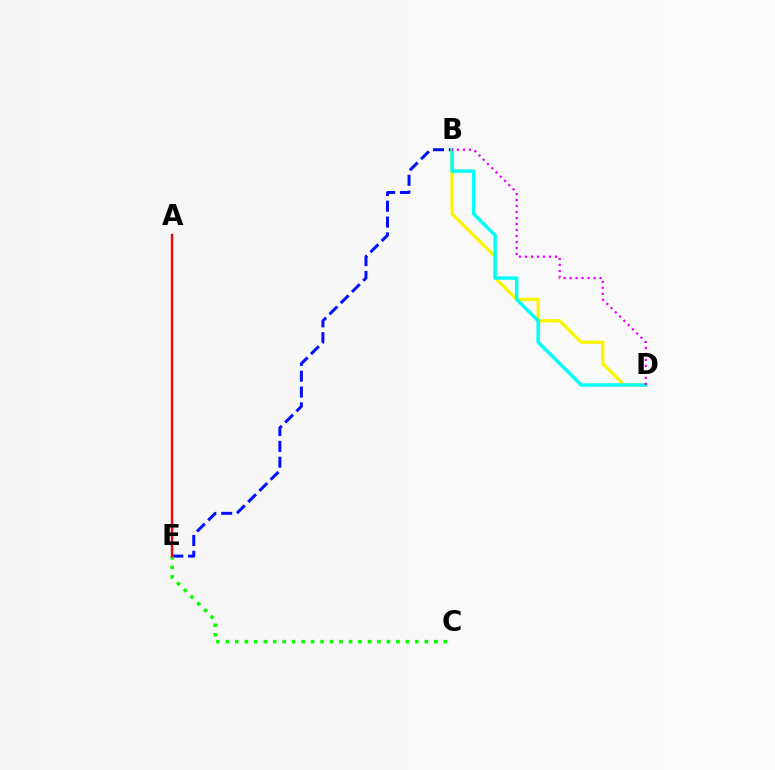{('B', 'E'): [{'color': '#0010ff', 'line_style': 'dashed', 'thickness': 2.15}], ('B', 'D'): [{'color': '#fcf500', 'line_style': 'solid', 'thickness': 2.37}, {'color': '#00fff6', 'line_style': 'solid', 'thickness': 2.49}, {'color': '#ee00ff', 'line_style': 'dotted', 'thickness': 1.63}], ('C', 'E'): [{'color': '#08ff00', 'line_style': 'dotted', 'thickness': 2.57}], ('A', 'E'): [{'color': '#ff0000', 'line_style': 'solid', 'thickness': 1.72}]}